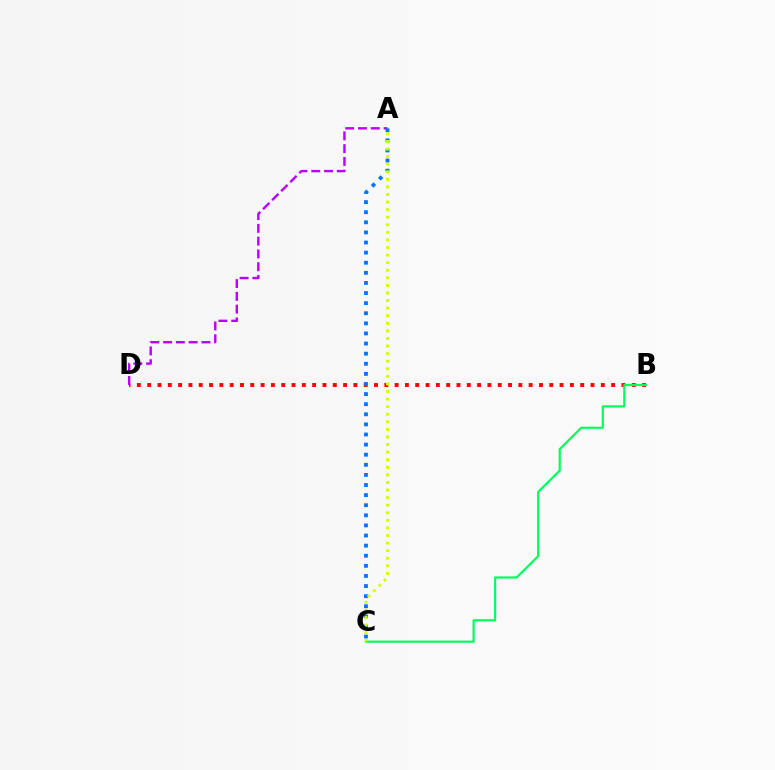{('B', 'D'): [{'color': '#ff0000', 'line_style': 'dotted', 'thickness': 2.8}], ('A', 'D'): [{'color': '#b900ff', 'line_style': 'dashed', 'thickness': 1.74}], ('B', 'C'): [{'color': '#00ff5c', 'line_style': 'solid', 'thickness': 1.57}], ('A', 'C'): [{'color': '#0074ff', 'line_style': 'dotted', 'thickness': 2.75}, {'color': '#d1ff00', 'line_style': 'dotted', 'thickness': 2.06}]}